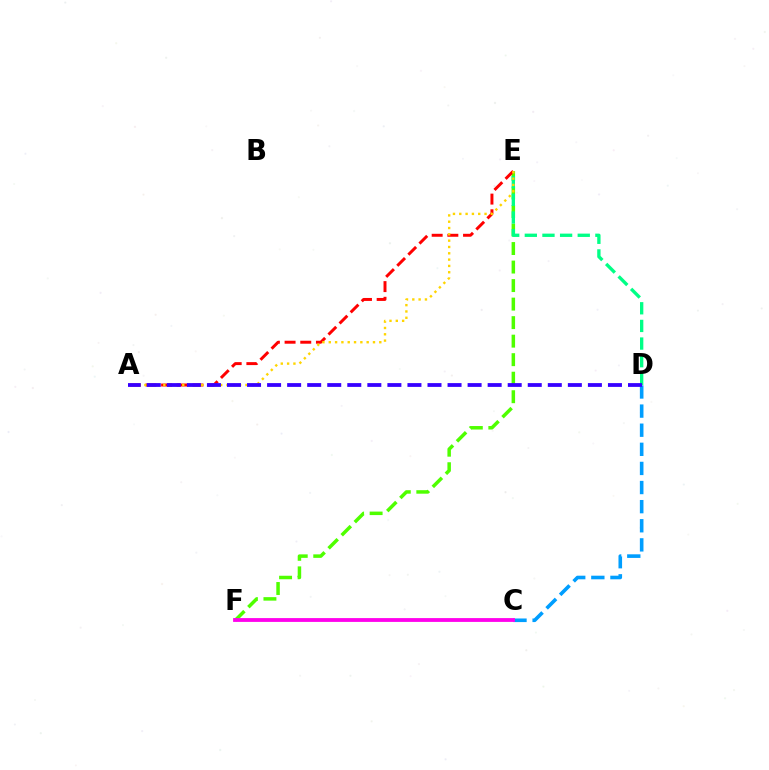{('E', 'F'): [{'color': '#4fff00', 'line_style': 'dashed', 'thickness': 2.52}], ('A', 'E'): [{'color': '#ff0000', 'line_style': 'dashed', 'thickness': 2.13}, {'color': '#ffd500', 'line_style': 'dotted', 'thickness': 1.72}], ('D', 'E'): [{'color': '#00ff86', 'line_style': 'dashed', 'thickness': 2.4}], ('C', 'D'): [{'color': '#009eff', 'line_style': 'dashed', 'thickness': 2.6}], ('C', 'F'): [{'color': '#ff00ed', 'line_style': 'solid', 'thickness': 2.74}], ('A', 'D'): [{'color': '#3700ff', 'line_style': 'dashed', 'thickness': 2.72}]}